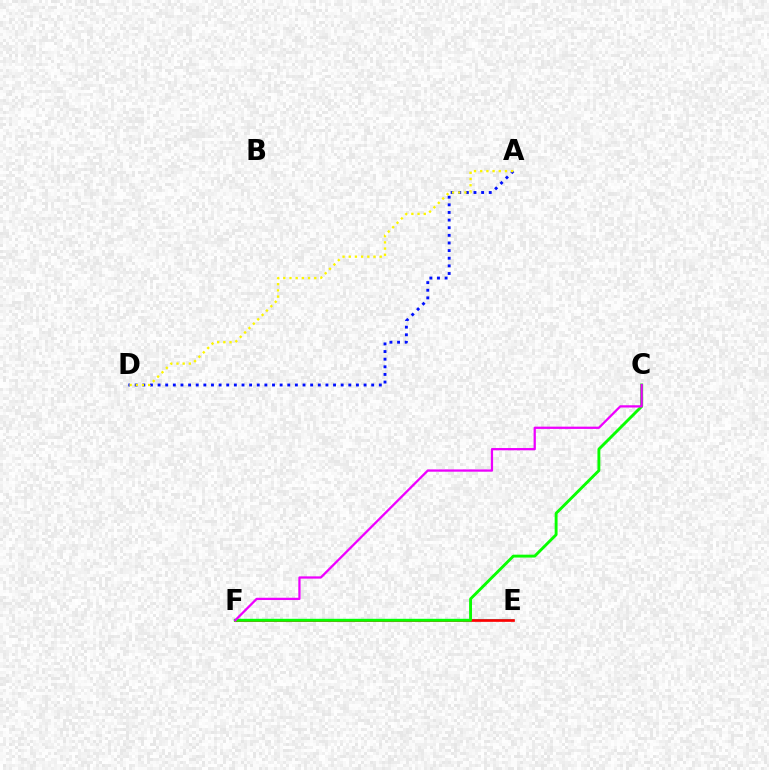{('E', 'F'): [{'color': '#00fff6', 'line_style': 'solid', 'thickness': 1.52}, {'color': '#ff0000', 'line_style': 'solid', 'thickness': 1.93}], ('C', 'F'): [{'color': '#08ff00', 'line_style': 'solid', 'thickness': 2.08}, {'color': '#ee00ff', 'line_style': 'solid', 'thickness': 1.63}], ('A', 'D'): [{'color': '#0010ff', 'line_style': 'dotted', 'thickness': 2.07}, {'color': '#fcf500', 'line_style': 'dotted', 'thickness': 1.68}]}